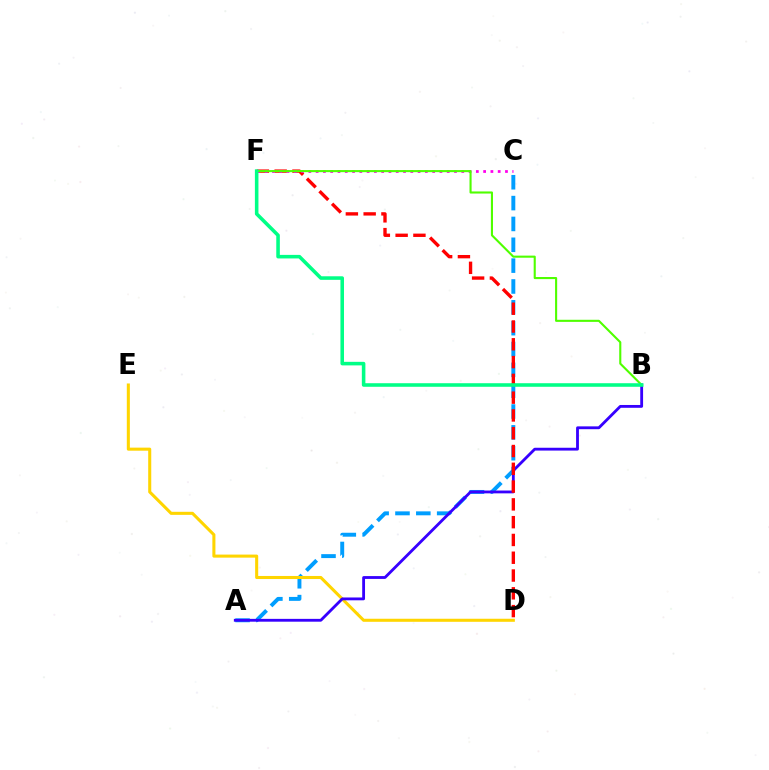{('A', 'C'): [{'color': '#009eff', 'line_style': 'dashed', 'thickness': 2.83}], ('D', 'E'): [{'color': '#ffd500', 'line_style': 'solid', 'thickness': 2.2}], ('A', 'B'): [{'color': '#3700ff', 'line_style': 'solid', 'thickness': 2.03}], ('D', 'F'): [{'color': '#ff0000', 'line_style': 'dashed', 'thickness': 2.42}], ('C', 'F'): [{'color': '#ff00ed', 'line_style': 'dotted', 'thickness': 1.98}], ('B', 'F'): [{'color': '#4fff00', 'line_style': 'solid', 'thickness': 1.51}, {'color': '#00ff86', 'line_style': 'solid', 'thickness': 2.56}]}